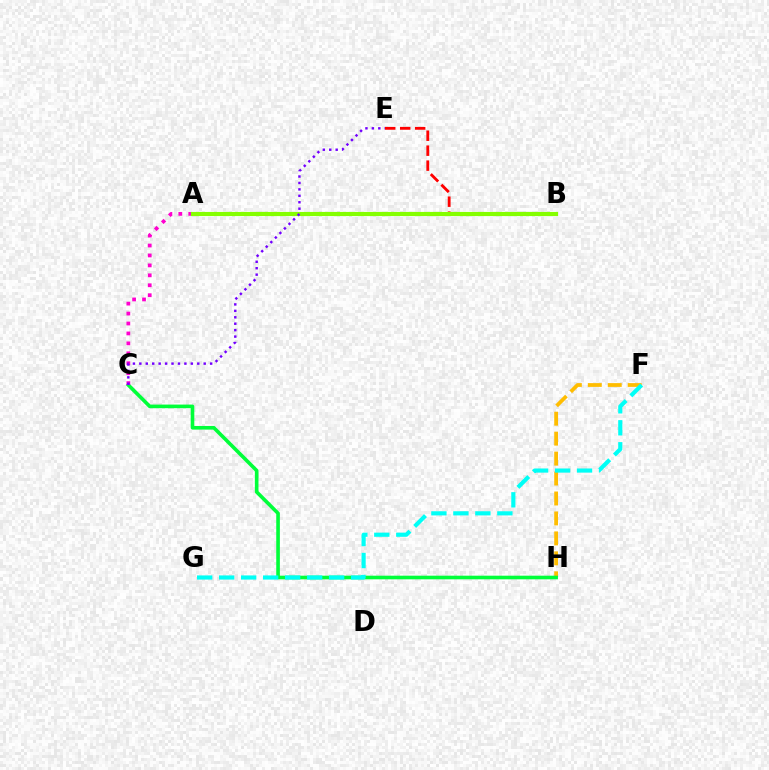{('B', 'E'): [{'color': '#ff0000', 'line_style': 'dashed', 'thickness': 2.03}], ('F', 'H'): [{'color': '#ffbd00', 'line_style': 'dashed', 'thickness': 2.71}], ('A', 'B'): [{'color': '#004bff', 'line_style': 'dashed', 'thickness': 2.88}, {'color': '#84ff00', 'line_style': 'solid', 'thickness': 2.99}], ('C', 'H'): [{'color': '#00ff39', 'line_style': 'solid', 'thickness': 2.61}], ('B', 'C'): [{'color': '#ff00cf', 'line_style': 'dotted', 'thickness': 2.7}], ('C', 'E'): [{'color': '#7200ff', 'line_style': 'dotted', 'thickness': 1.75}], ('F', 'G'): [{'color': '#00fff6', 'line_style': 'dashed', 'thickness': 2.99}]}